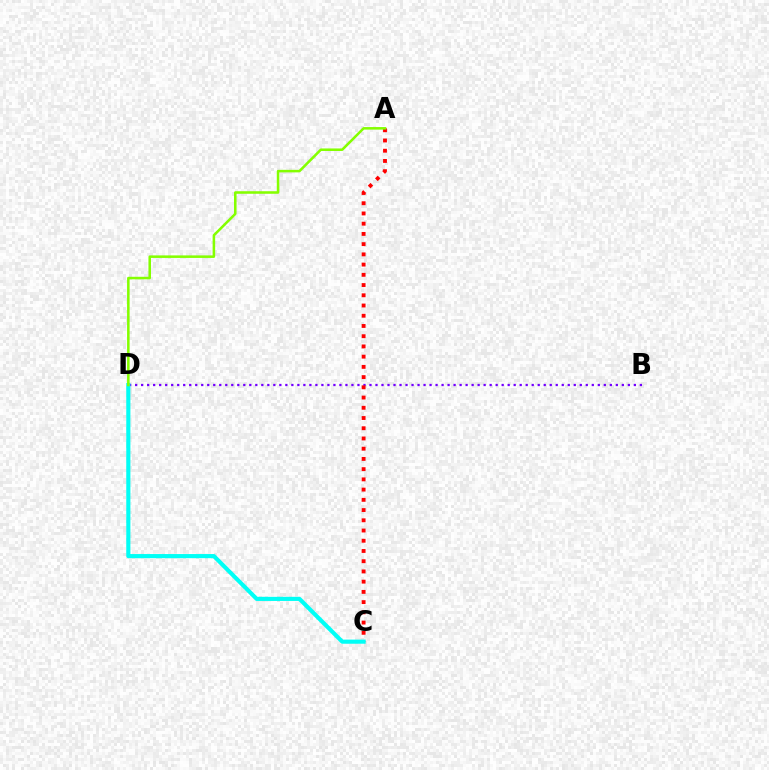{('B', 'D'): [{'color': '#7200ff', 'line_style': 'dotted', 'thickness': 1.63}], ('A', 'C'): [{'color': '#ff0000', 'line_style': 'dotted', 'thickness': 2.78}], ('C', 'D'): [{'color': '#00fff6', 'line_style': 'solid', 'thickness': 2.97}], ('A', 'D'): [{'color': '#84ff00', 'line_style': 'solid', 'thickness': 1.83}]}